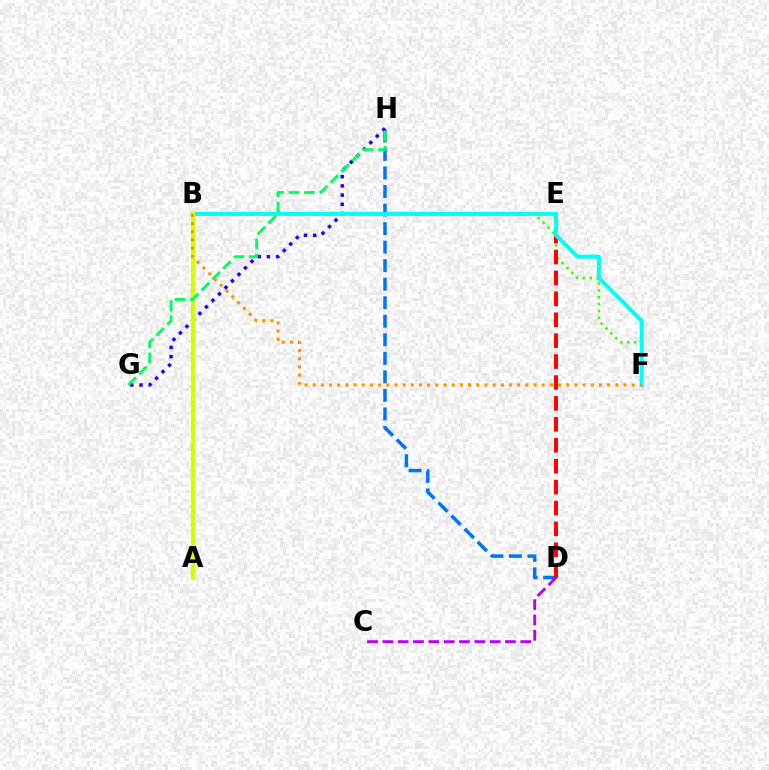{('B', 'E'): [{'color': '#ff00ac', 'line_style': 'dashed', 'thickness': 1.77}], ('B', 'F'): [{'color': '#3dff00', 'line_style': 'dotted', 'thickness': 1.86}, {'color': '#00fff6', 'line_style': 'solid', 'thickness': 2.89}, {'color': '#ff9400', 'line_style': 'dotted', 'thickness': 2.22}], ('D', 'H'): [{'color': '#0074ff', 'line_style': 'dashed', 'thickness': 2.52}], ('D', 'E'): [{'color': '#ff0000', 'line_style': 'dashed', 'thickness': 2.84}], ('C', 'D'): [{'color': '#b900ff', 'line_style': 'dashed', 'thickness': 2.08}], ('G', 'H'): [{'color': '#2500ff', 'line_style': 'dotted', 'thickness': 2.5}, {'color': '#00ff5c', 'line_style': 'dashed', 'thickness': 2.08}], ('A', 'B'): [{'color': '#d1ff00', 'line_style': 'solid', 'thickness': 2.99}]}